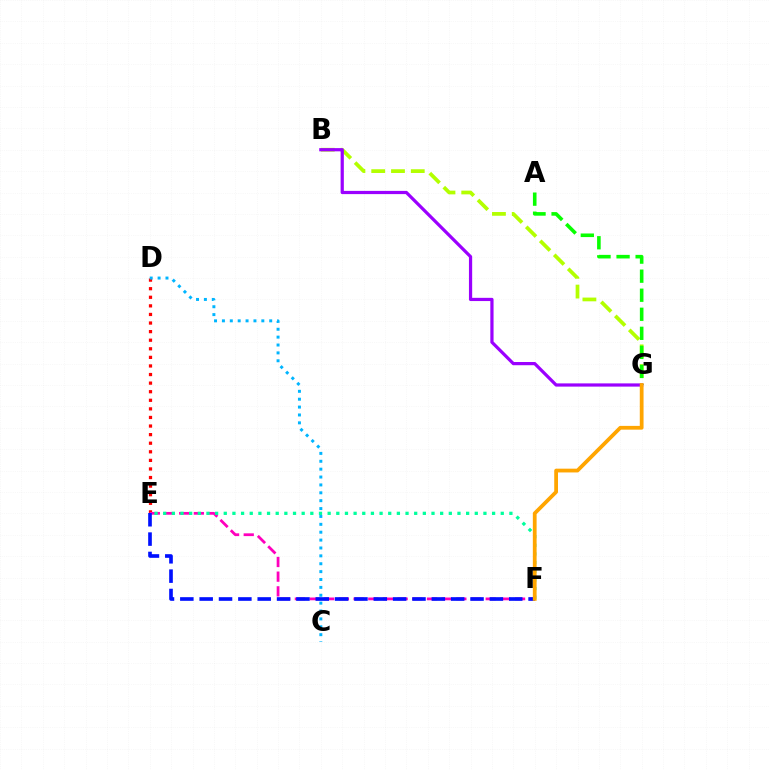{('D', 'E'): [{'color': '#ff0000', 'line_style': 'dotted', 'thickness': 2.33}], ('E', 'F'): [{'color': '#ff00bd', 'line_style': 'dashed', 'thickness': 1.99}, {'color': '#0010ff', 'line_style': 'dashed', 'thickness': 2.63}, {'color': '#00ff9d', 'line_style': 'dotted', 'thickness': 2.35}], ('B', 'G'): [{'color': '#b3ff00', 'line_style': 'dashed', 'thickness': 2.69}, {'color': '#9b00ff', 'line_style': 'solid', 'thickness': 2.32}], ('C', 'D'): [{'color': '#00b5ff', 'line_style': 'dotted', 'thickness': 2.14}], ('A', 'G'): [{'color': '#08ff00', 'line_style': 'dashed', 'thickness': 2.59}], ('F', 'G'): [{'color': '#ffa500', 'line_style': 'solid', 'thickness': 2.71}]}